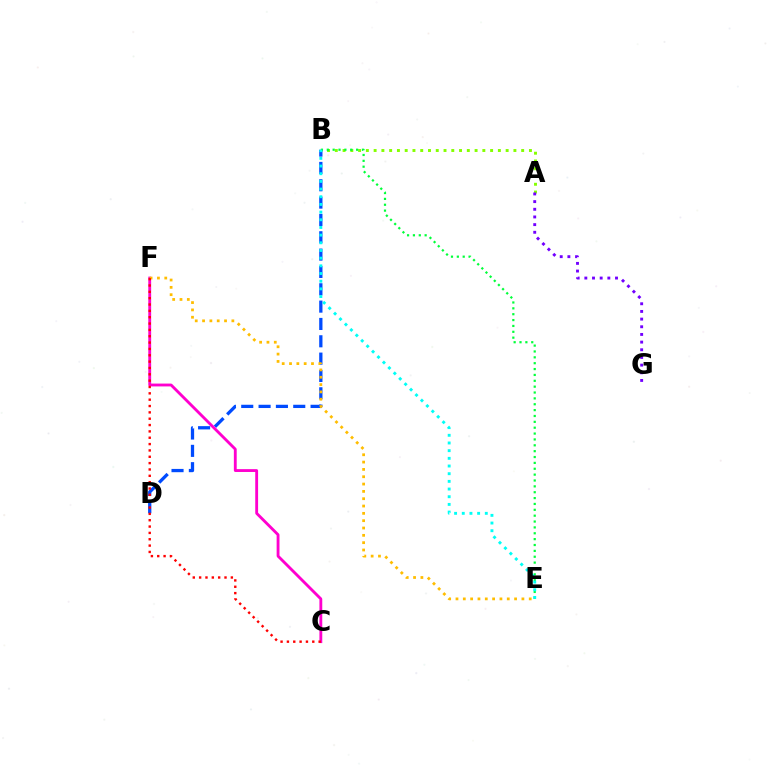{('A', 'B'): [{'color': '#84ff00', 'line_style': 'dotted', 'thickness': 2.11}], ('B', 'D'): [{'color': '#004bff', 'line_style': 'dashed', 'thickness': 2.36}], ('B', 'E'): [{'color': '#00ff39', 'line_style': 'dotted', 'thickness': 1.59}, {'color': '#00fff6', 'line_style': 'dotted', 'thickness': 2.09}], ('C', 'F'): [{'color': '#ff00cf', 'line_style': 'solid', 'thickness': 2.05}, {'color': '#ff0000', 'line_style': 'dotted', 'thickness': 1.72}], ('A', 'G'): [{'color': '#7200ff', 'line_style': 'dotted', 'thickness': 2.08}], ('E', 'F'): [{'color': '#ffbd00', 'line_style': 'dotted', 'thickness': 1.99}]}